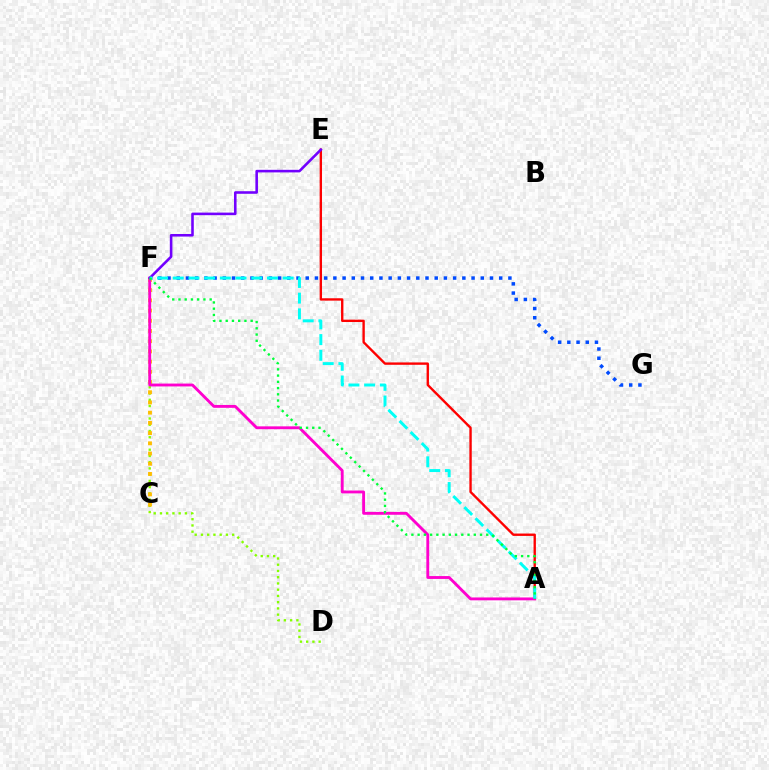{('D', 'F'): [{'color': '#84ff00', 'line_style': 'dotted', 'thickness': 1.7}], ('F', 'G'): [{'color': '#004bff', 'line_style': 'dotted', 'thickness': 2.5}], ('A', 'E'): [{'color': '#ff0000', 'line_style': 'solid', 'thickness': 1.7}], ('C', 'F'): [{'color': '#ffbd00', 'line_style': 'dotted', 'thickness': 2.77}], ('A', 'F'): [{'color': '#ff00cf', 'line_style': 'solid', 'thickness': 2.06}, {'color': '#00fff6', 'line_style': 'dashed', 'thickness': 2.13}, {'color': '#00ff39', 'line_style': 'dotted', 'thickness': 1.7}], ('E', 'F'): [{'color': '#7200ff', 'line_style': 'solid', 'thickness': 1.86}]}